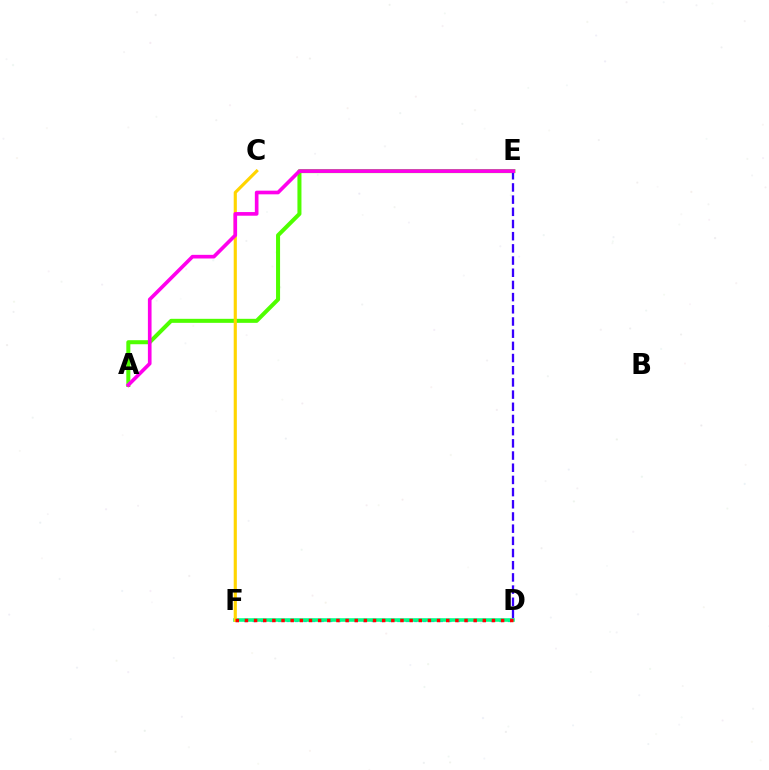{('D', 'F'): [{'color': '#009eff', 'line_style': 'dotted', 'thickness': 2.31}, {'color': '#00ff86', 'line_style': 'solid', 'thickness': 2.57}, {'color': '#ff0000', 'line_style': 'dotted', 'thickness': 2.49}], ('A', 'E'): [{'color': '#4fff00', 'line_style': 'solid', 'thickness': 2.9}, {'color': '#ff00ed', 'line_style': 'solid', 'thickness': 2.63}], ('D', 'E'): [{'color': '#3700ff', 'line_style': 'dashed', 'thickness': 1.66}], ('C', 'F'): [{'color': '#ffd500', 'line_style': 'solid', 'thickness': 2.26}]}